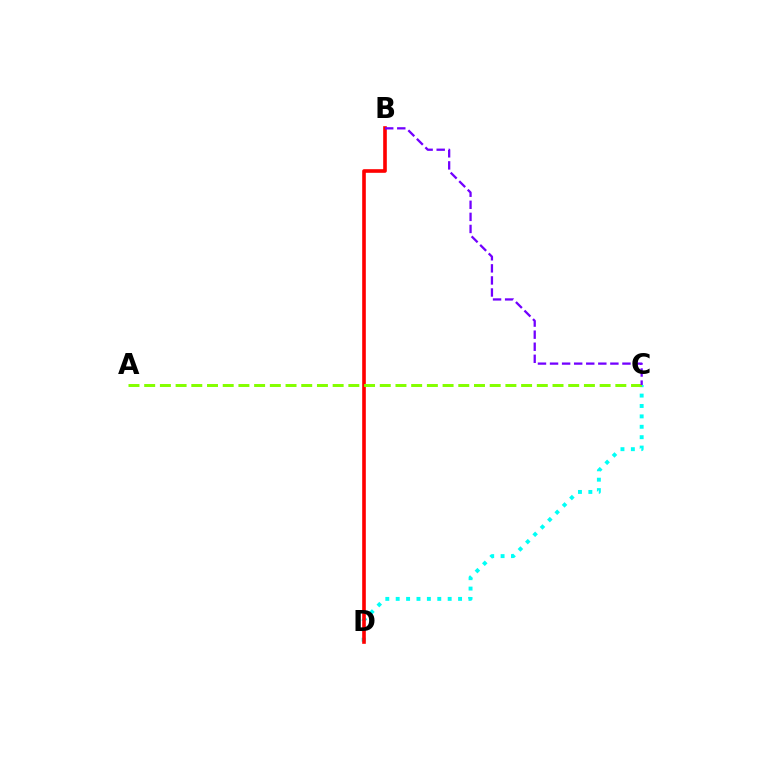{('C', 'D'): [{'color': '#00fff6', 'line_style': 'dotted', 'thickness': 2.82}], ('B', 'D'): [{'color': '#ff0000', 'line_style': 'solid', 'thickness': 2.61}], ('A', 'C'): [{'color': '#84ff00', 'line_style': 'dashed', 'thickness': 2.13}], ('B', 'C'): [{'color': '#7200ff', 'line_style': 'dashed', 'thickness': 1.64}]}